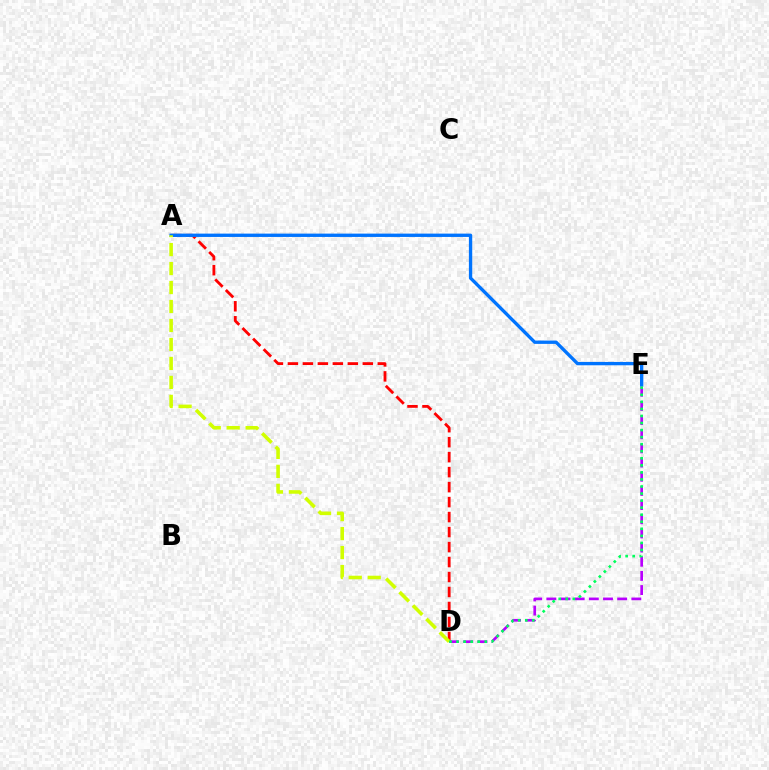{('A', 'D'): [{'color': '#ff0000', 'line_style': 'dashed', 'thickness': 2.04}, {'color': '#d1ff00', 'line_style': 'dashed', 'thickness': 2.58}], ('A', 'E'): [{'color': '#0074ff', 'line_style': 'solid', 'thickness': 2.4}], ('D', 'E'): [{'color': '#b900ff', 'line_style': 'dashed', 'thickness': 1.92}, {'color': '#00ff5c', 'line_style': 'dotted', 'thickness': 1.92}]}